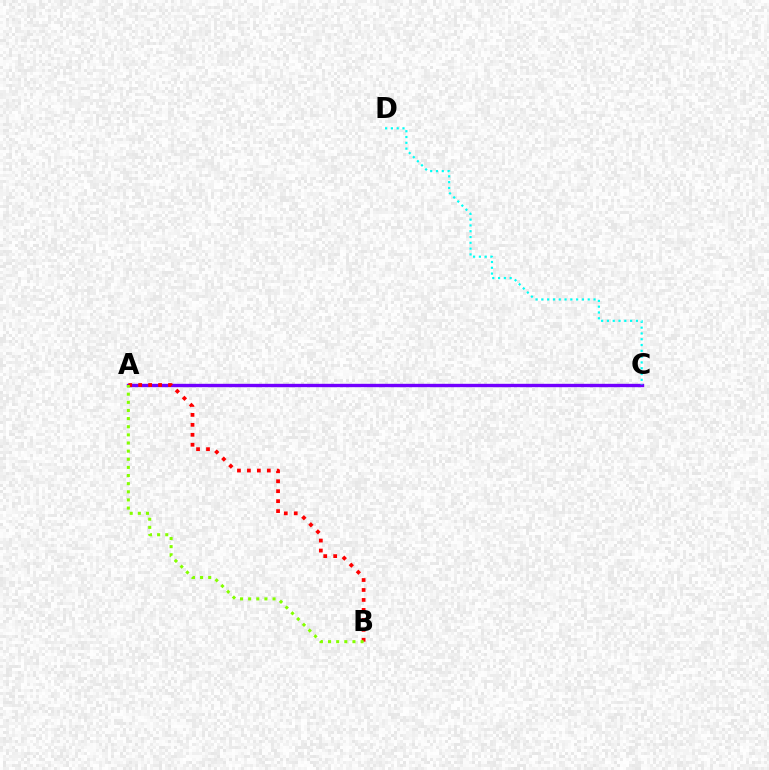{('A', 'C'): [{'color': '#7200ff', 'line_style': 'solid', 'thickness': 2.42}], ('C', 'D'): [{'color': '#00fff6', 'line_style': 'dotted', 'thickness': 1.57}], ('A', 'B'): [{'color': '#ff0000', 'line_style': 'dotted', 'thickness': 2.7}, {'color': '#84ff00', 'line_style': 'dotted', 'thickness': 2.21}]}